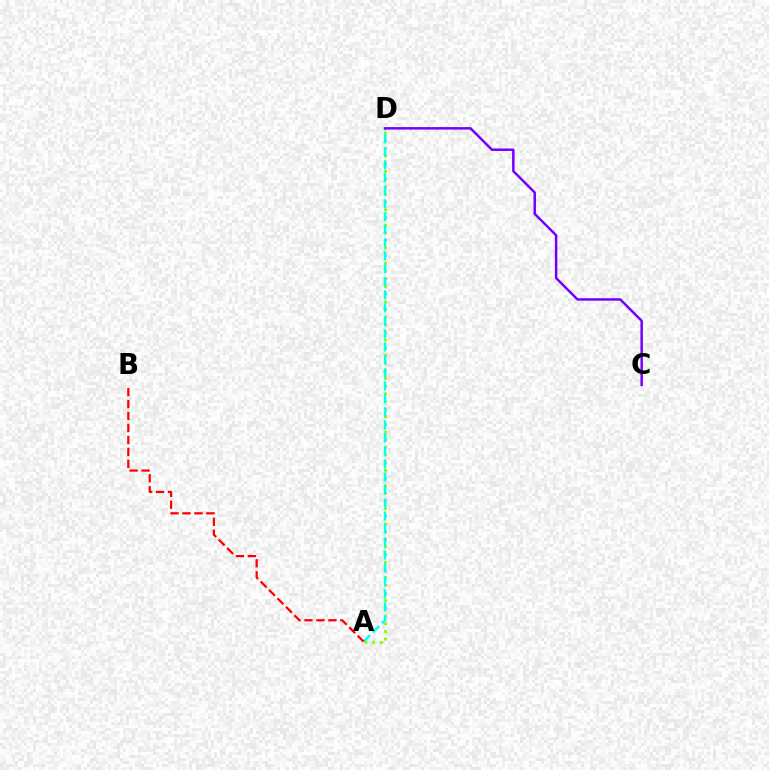{('A', 'D'): [{'color': '#84ff00', 'line_style': 'dotted', 'thickness': 2.08}, {'color': '#00fff6', 'line_style': 'dashed', 'thickness': 1.77}], ('C', 'D'): [{'color': '#7200ff', 'line_style': 'solid', 'thickness': 1.78}], ('A', 'B'): [{'color': '#ff0000', 'line_style': 'dashed', 'thickness': 1.62}]}